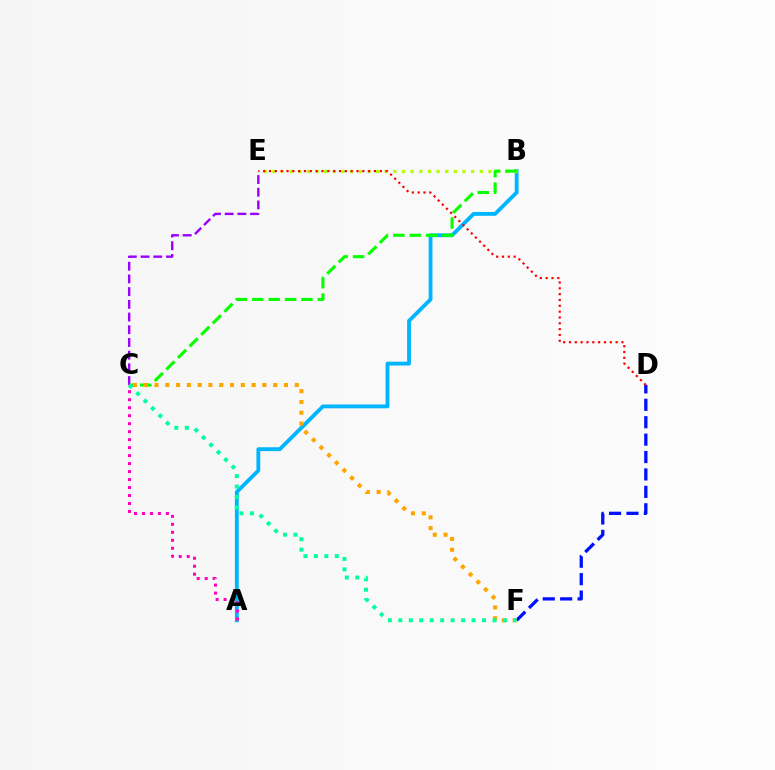{('A', 'B'): [{'color': '#00b5ff', 'line_style': 'solid', 'thickness': 2.76}], ('B', 'E'): [{'color': '#b3ff00', 'line_style': 'dotted', 'thickness': 2.35}], ('C', 'E'): [{'color': '#9b00ff', 'line_style': 'dashed', 'thickness': 1.73}], ('B', 'C'): [{'color': '#08ff00', 'line_style': 'dashed', 'thickness': 2.22}], ('A', 'C'): [{'color': '#ff00bd', 'line_style': 'dotted', 'thickness': 2.17}], ('D', 'F'): [{'color': '#0010ff', 'line_style': 'dashed', 'thickness': 2.37}], ('C', 'F'): [{'color': '#ffa500', 'line_style': 'dotted', 'thickness': 2.93}, {'color': '#00ff9d', 'line_style': 'dotted', 'thickness': 2.84}], ('D', 'E'): [{'color': '#ff0000', 'line_style': 'dotted', 'thickness': 1.58}]}